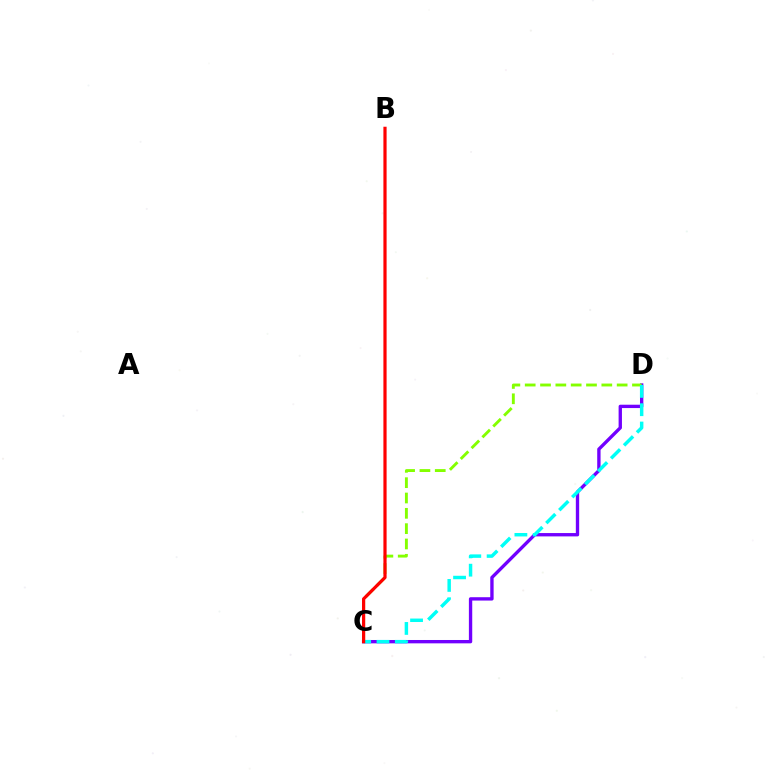{('C', 'D'): [{'color': '#7200ff', 'line_style': 'solid', 'thickness': 2.41}, {'color': '#84ff00', 'line_style': 'dashed', 'thickness': 2.08}, {'color': '#00fff6', 'line_style': 'dashed', 'thickness': 2.49}], ('B', 'C'): [{'color': '#ff0000', 'line_style': 'solid', 'thickness': 2.3}]}